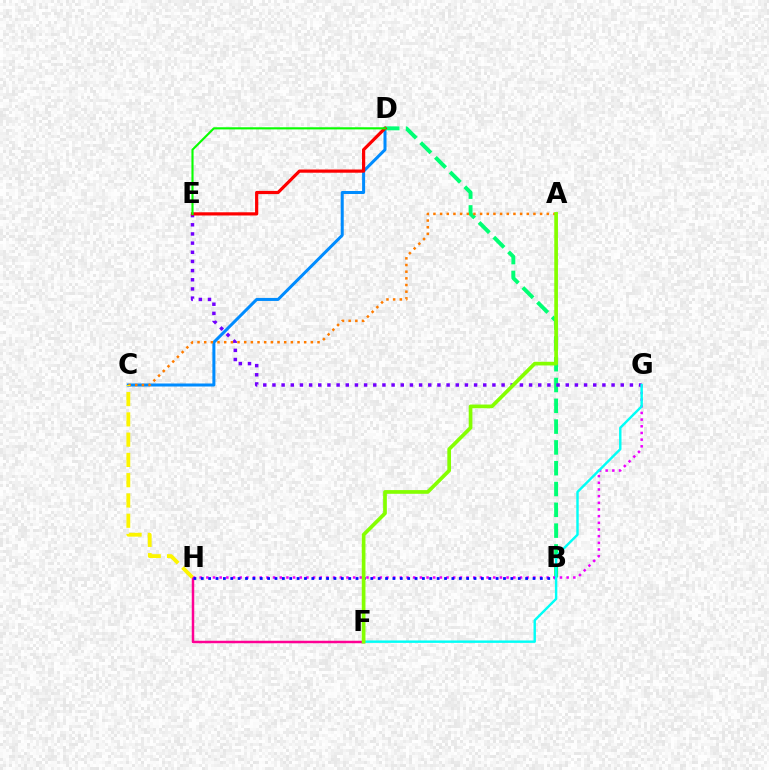{('C', 'D'): [{'color': '#008cff', 'line_style': 'solid', 'thickness': 2.17}], ('B', 'D'): [{'color': '#00ff74', 'line_style': 'dashed', 'thickness': 2.83}], ('F', 'H'): [{'color': '#ff0094', 'line_style': 'solid', 'thickness': 1.79}], ('E', 'G'): [{'color': '#7200ff', 'line_style': 'dotted', 'thickness': 2.49}], ('A', 'C'): [{'color': '#ff7c00', 'line_style': 'dotted', 'thickness': 1.81}], ('G', 'H'): [{'color': '#ee00ff', 'line_style': 'dotted', 'thickness': 1.81}], ('D', 'E'): [{'color': '#ff0000', 'line_style': 'solid', 'thickness': 2.31}, {'color': '#08ff00', 'line_style': 'solid', 'thickness': 1.54}], ('B', 'H'): [{'color': '#0010ff', 'line_style': 'dotted', 'thickness': 2.0}], ('C', 'H'): [{'color': '#fcf500', 'line_style': 'dashed', 'thickness': 2.75}], ('F', 'G'): [{'color': '#00fff6', 'line_style': 'solid', 'thickness': 1.74}], ('A', 'F'): [{'color': '#84ff00', 'line_style': 'solid', 'thickness': 2.66}]}